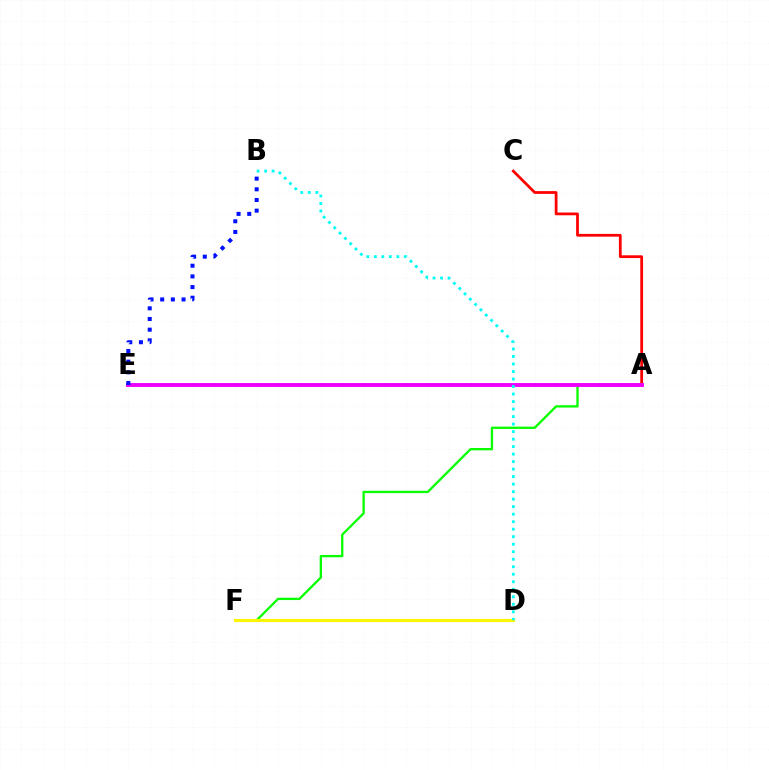{('A', 'F'): [{'color': '#08ff00', 'line_style': 'solid', 'thickness': 1.66}], ('D', 'F'): [{'color': '#fcf500', 'line_style': 'solid', 'thickness': 2.25}], ('A', 'C'): [{'color': '#ff0000', 'line_style': 'solid', 'thickness': 1.99}], ('A', 'E'): [{'color': '#ee00ff', 'line_style': 'solid', 'thickness': 2.81}], ('B', 'D'): [{'color': '#00fff6', 'line_style': 'dotted', 'thickness': 2.04}], ('B', 'E'): [{'color': '#0010ff', 'line_style': 'dotted', 'thickness': 2.9}]}